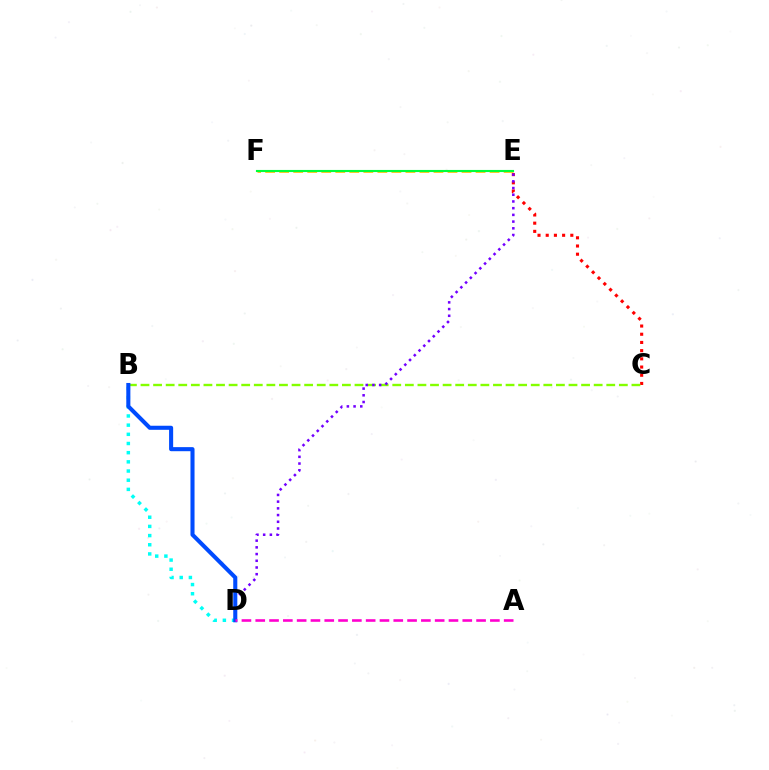{('B', 'D'): [{'color': '#00fff6', 'line_style': 'dotted', 'thickness': 2.49}, {'color': '#004bff', 'line_style': 'solid', 'thickness': 2.93}], ('C', 'E'): [{'color': '#ff0000', 'line_style': 'dotted', 'thickness': 2.23}], ('E', 'F'): [{'color': '#ffbd00', 'line_style': 'dashed', 'thickness': 1.91}, {'color': '#00ff39', 'line_style': 'solid', 'thickness': 1.52}], ('B', 'C'): [{'color': '#84ff00', 'line_style': 'dashed', 'thickness': 1.71}], ('D', 'E'): [{'color': '#7200ff', 'line_style': 'dotted', 'thickness': 1.82}], ('A', 'D'): [{'color': '#ff00cf', 'line_style': 'dashed', 'thickness': 1.88}]}